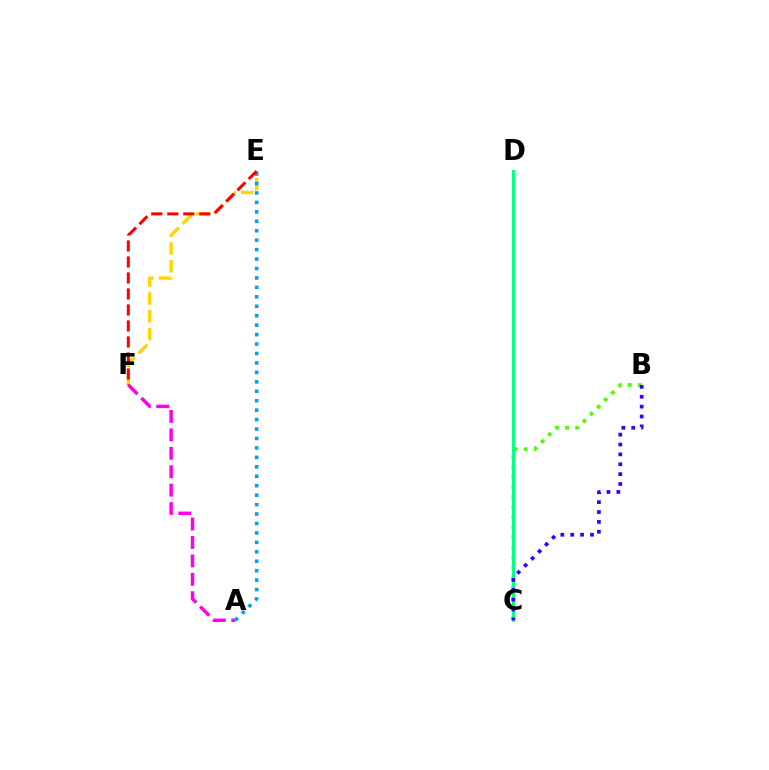{('E', 'F'): [{'color': '#ffd500', 'line_style': 'dashed', 'thickness': 2.42}, {'color': '#ff0000', 'line_style': 'dashed', 'thickness': 2.17}], ('B', 'C'): [{'color': '#4fff00', 'line_style': 'dotted', 'thickness': 2.73}, {'color': '#3700ff', 'line_style': 'dotted', 'thickness': 2.68}], ('C', 'D'): [{'color': '#00ff86', 'line_style': 'solid', 'thickness': 2.12}], ('A', 'F'): [{'color': '#ff00ed', 'line_style': 'dashed', 'thickness': 2.5}], ('A', 'E'): [{'color': '#009eff', 'line_style': 'dotted', 'thickness': 2.57}]}